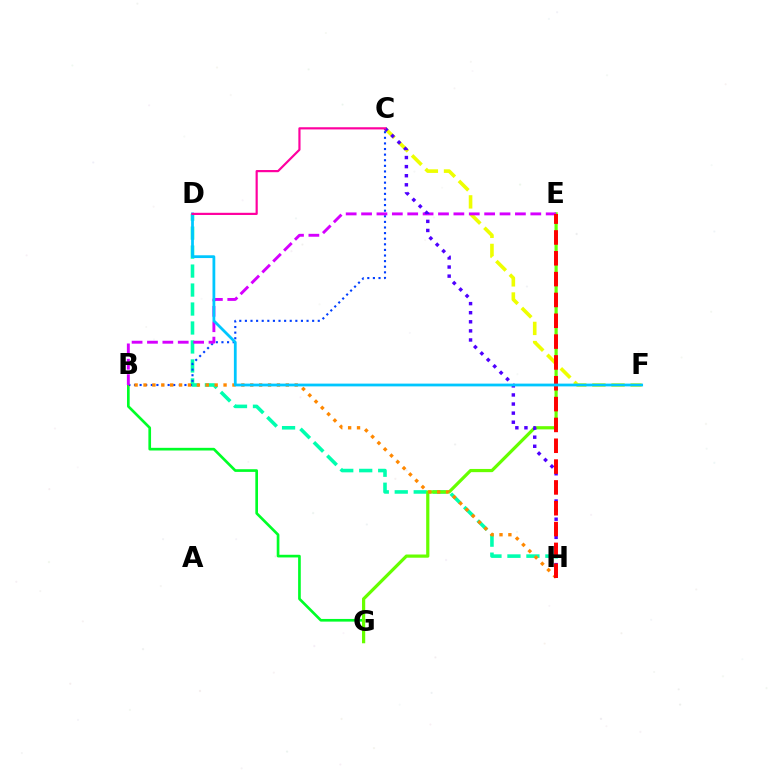{('B', 'G'): [{'color': '#00ff27', 'line_style': 'solid', 'thickness': 1.92}], ('D', 'H'): [{'color': '#00ffaf', 'line_style': 'dashed', 'thickness': 2.58}], ('E', 'G'): [{'color': '#66ff00', 'line_style': 'solid', 'thickness': 2.31}], ('C', 'F'): [{'color': '#eeff00', 'line_style': 'dashed', 'thickness': 2.6}], ('B', 'C'): [{'color': '#003fff', 'line_style': 'dotted', 'thickness': 1.52}], ('B', 'H'): [{'color': '#ff8800', 'line_style': 'dotted', 'thickness': 2.42}], ('B', 'E'): [{'color': '#d600ff', 'line_style': 'dashed', 'thickness': 2.09}], ('C', 'H'): [{'color': '#4f00ff', 'line_style': 'dotted', 'thickness': 2.47}], ('E', 'H'): [{'color': '#ff0000', 'line_style': 'dashed', 'thickness': 2.83}], ('D', 'F'): [{'color': '#00c7ff', 'line_style': 'solid', 'thickness': 2.0}], ('C', 'D'): [{'color': '#ff00a0', 'line_style': 'solid', 'thickness': 1.57}]}